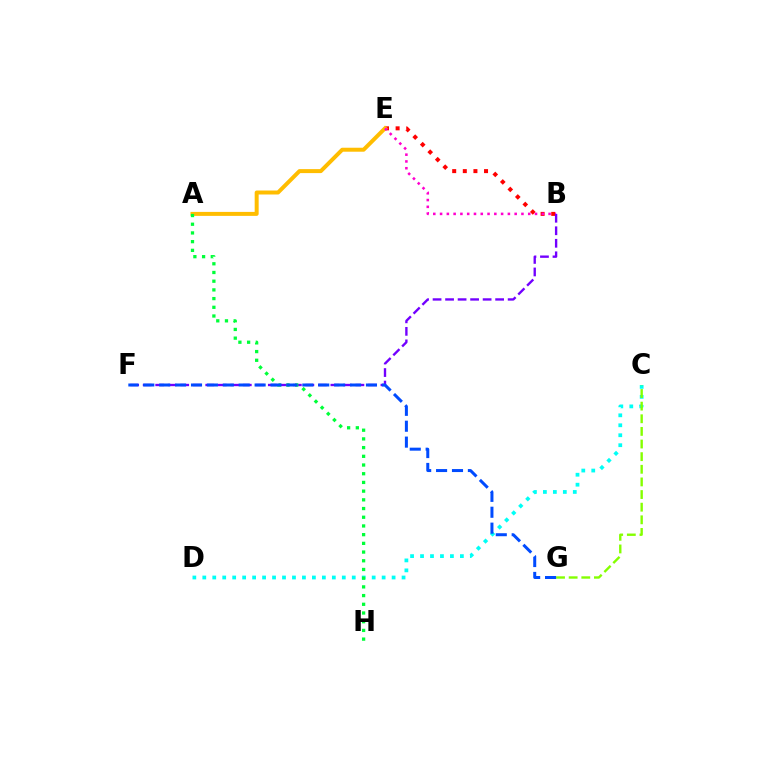{('B', 'E'): [{'color': '#ff0000', 'line_style': 'dotted', 'thickness': 2.88}, {'color': '#ff00cf', 'line_style': 'dotted', 'thickness': 1.84}], ('A', 'E'): [{'color': '#ffbd00', 'line_style': 'solid', 'thickness': 2.87}], ('C', 'D'): [{'color': '#00fff6', 'line_style': 'dotted', 'thickness': 2.71}], ('C', 'G'): [{'color': '#84ff00', 'line_style': 'dashed', 'thickness': 1.72}], ('B', 'F'): [{'color': '#7200ff', 'line_style': 'dashed', 'thickness': 1.7}], ('A', 'H'): [{'color': '#00ff39', 'line_style': 'dotted', 'thickness': 2.37}], ('F', 'G'): [{'color': '#004bff', 'line_style': 'dashed', 'thickness': 2.16}]}